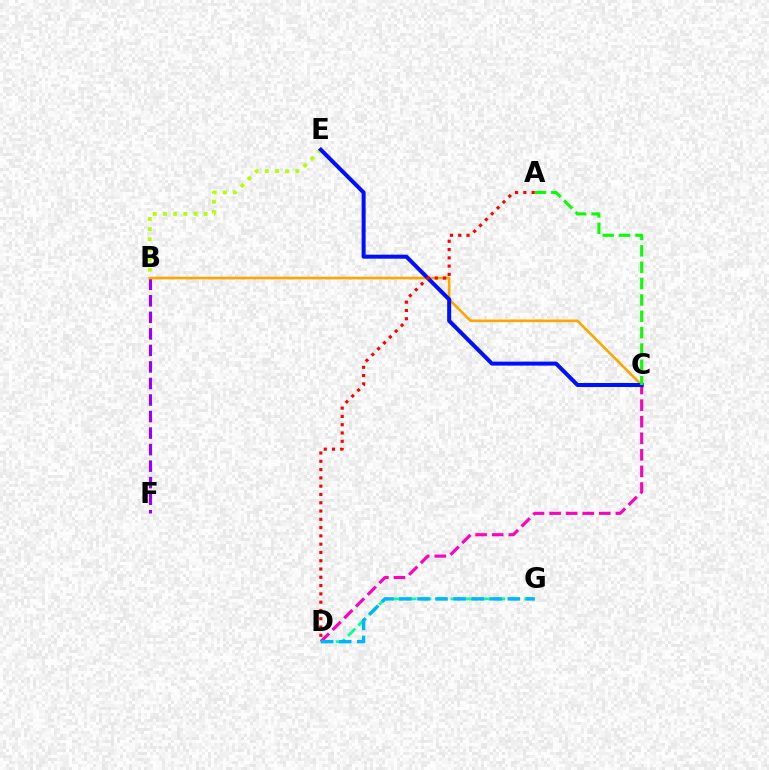{('C', 'D'): [{'color': '#ff00bd', 'line_style': 'dashed', 'thickness': 2.25}], ('B', 'E'): [{'color': '#b3ff00', 'line_style': 'dotted', 'thickness': 2.76}], ('D', 'G'): [{'color': '#00ff9d', 'line_style': 'dashed', 'thickness': 2.0}, {'color': '#00b5ff', 'line_style': 'dashed', 'thickness': 2.46}], ('B', 'F'): [{'color': '#9b00ff', 'line_style': 'dashed', 'thickness': 2.25}], ('B', 'C'): [{'color': '#ffa500', 'line_style': 'solid', 'thickness': 1.88}], ('C', 'E'): [{'color': '#0010ff', 'line_style': 'solid', 'thickness': 2.89}], ('A', 'C'): [{'color': '#08ff00', 'line_style': 'dashed', 'thickness': 2.22}], ('A', 'D'): [{'color': '#ff0000', 'line_style': 'dotted', 'thickness': 2.25}]}